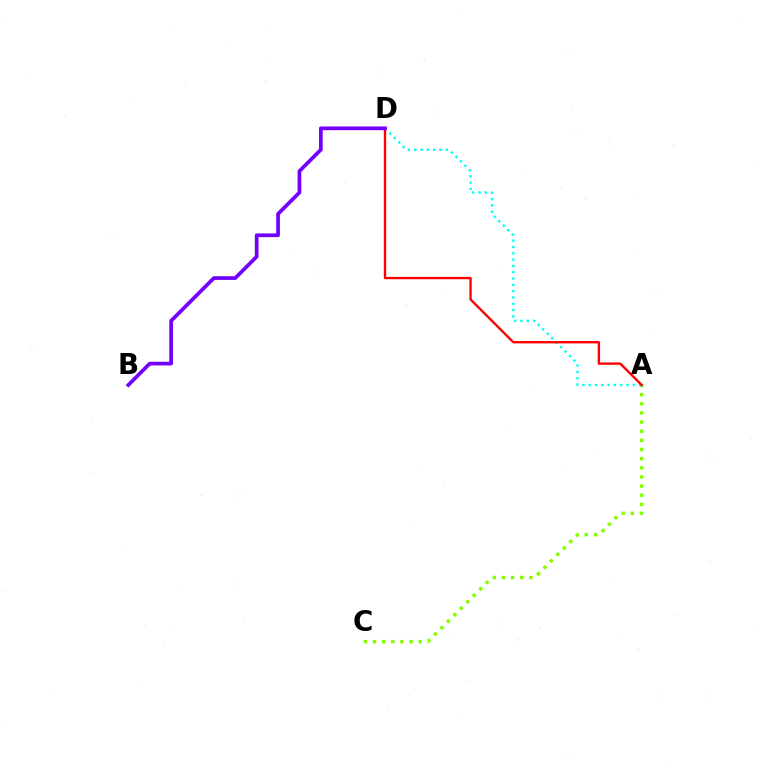{('A', 'C'): [{'color': '#84ff00', 'line_style': 'dotted', 'thickness': 2.49}], ('A', 'D'): [{'color': '#00fff6', 'line_style': 'dotted', 'thickness': 1.71}, {'color': '#ff0000', 'line_style': 'solid', 'thickness': 1.69}], ('B', 'D'): [{'color': '#7200ff', 'line_style': 'solid', 'thickness': 2.68}]}